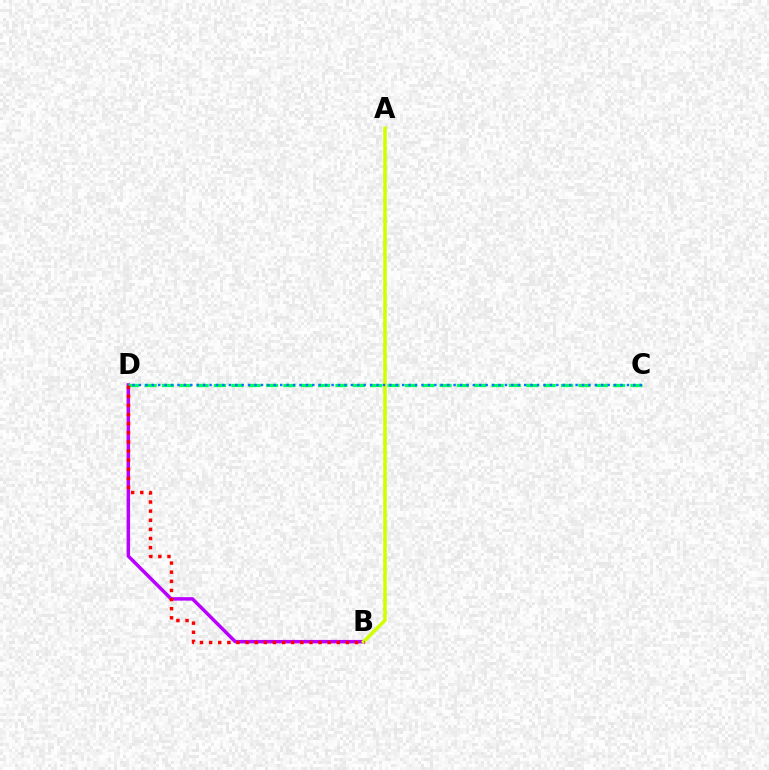{('B', 'D'): [{'color': '#b900ff', 'line_style': 'solid', 'thickness': 2.49}, {'color': '#ff0000', 'line_style': 'dotted', 'thickness': 2.48}], ('A', 'B'): [{'color': '#d1ff00', 'line_style': 'solid', 'thickness': 2.54}], ('C', 'D'): [{'color': '#00ff5c', 'line_style': 'dashed', 'thickness': 2.36}, {'color': '#0074ff', 'line_style': 'dotted', 'thickness': 1.74}]}